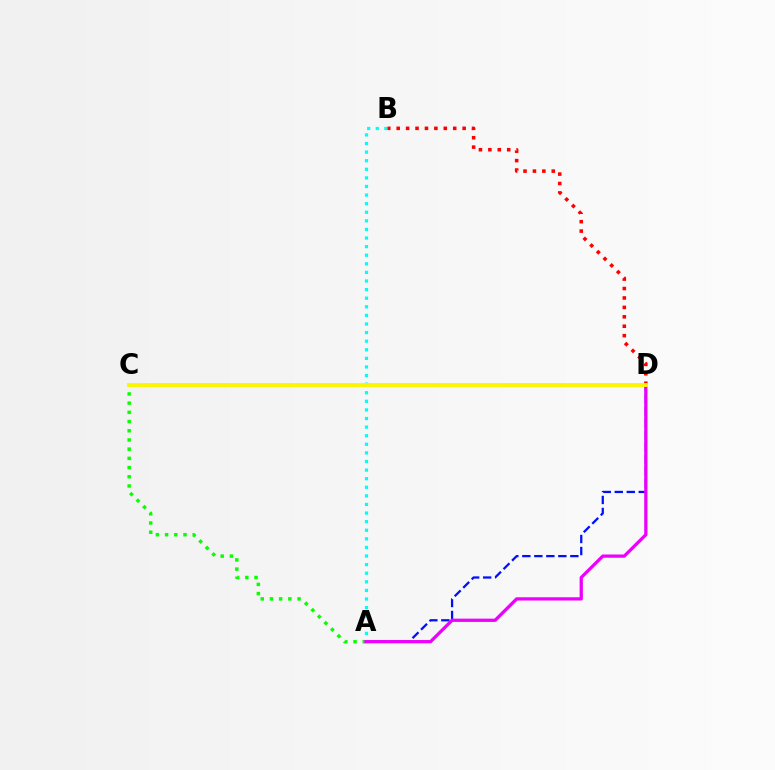{('A', 'C'): [{'color': '#08ff00', 'line_style': 'dotted', 'thickness': 2.5}], ('A', 'B'): [{'color': '#00fff6', 'line_style': 'dotted', 'thickness': 2.34}], ('A', 'D'): [{'color': '#0010ff', 'line_style': 'dashed', 'thickness': 1.63}, {'color': '#ee00ff', 'line_style': 'solid', 'thickness': 2.35}], ('B', 'D'): [{'color': '#ff0000', 'line_style': 'dotted', 'thickness': 2.56}], ('C', 'D'): [{'color': '#fcf500', 'line_style': 'solid', 'thickness': 2.8}]}